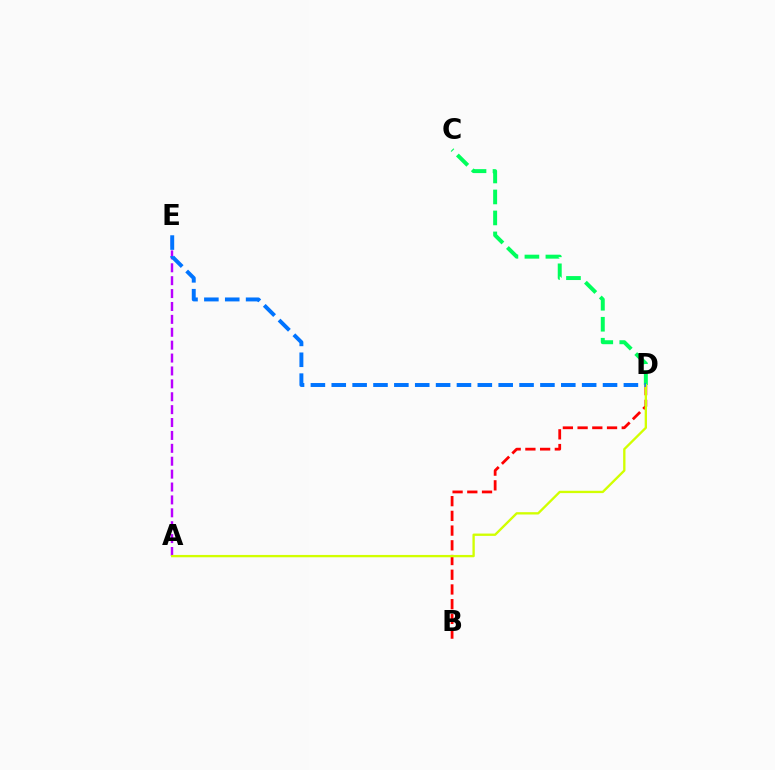{('A', 'E'): [{'color': '#b900ff', 'line_style': 'dashed', 'thickness': 1.75}], ('C', 'D'): [{'color': '#00ff5c', 'line_style': 'dashed', 'thickness': 2.85}], ('B', 'D'): [{'color': '#ff0000', 'line_style': 'dashed', 'thickness': 2.0}], ('A', 'D'): [{'color': '#d1ff00', 'line_style': 'solid', 'thickness': 1.68}], ('D', 'E'): [{'color': '#0074ff', 'line_style': 'dashed', 'thickness': 2.83}]}